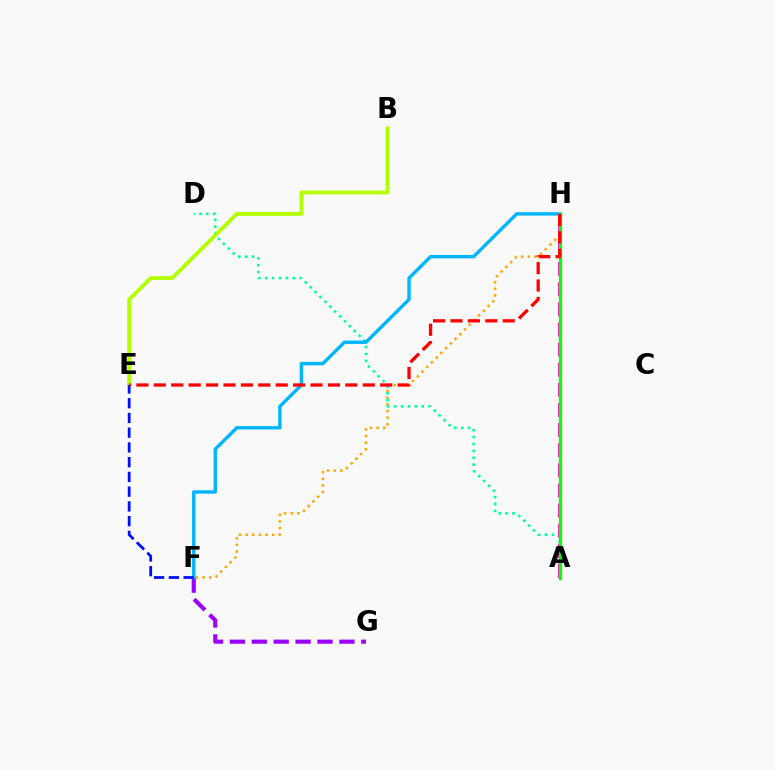{('F', 'H'): [{'color': '#ffa500', 'line_style': 'dotted', 'thickness': 1.81}, {'color': '#00b5ff', 'line_style': 'solid', 'thickness': 2.43}], ('A', 'D'): [{'color': '#00ff9d', 'line_style': 'dotted', 'thickness': 1.87}], ('A', 'H'): [{'color': '#ff00bd', 'line_style': 'dashed', 'thickness': 2.73}, {'color': '#08ff00', 'line_style': 'solid', 'thickness': 2.31}], ('F', 'G'): [{'color': '#9b00ff', 'line_style': 'dashed', 'thickness': 2.98}], ('B', 'E'): [{'color': '#b3ff00', 'line_style': 'solid', 'thickness': 2.77}], ('E', 'F'): [{'color': '#0010ff', 'line_style': 'dashed', 'thickness': 2.0}], ('E', 'H'): [{'color': '#ff0000', 'line_style': 'dashed', 'thickness': 2.37}]}